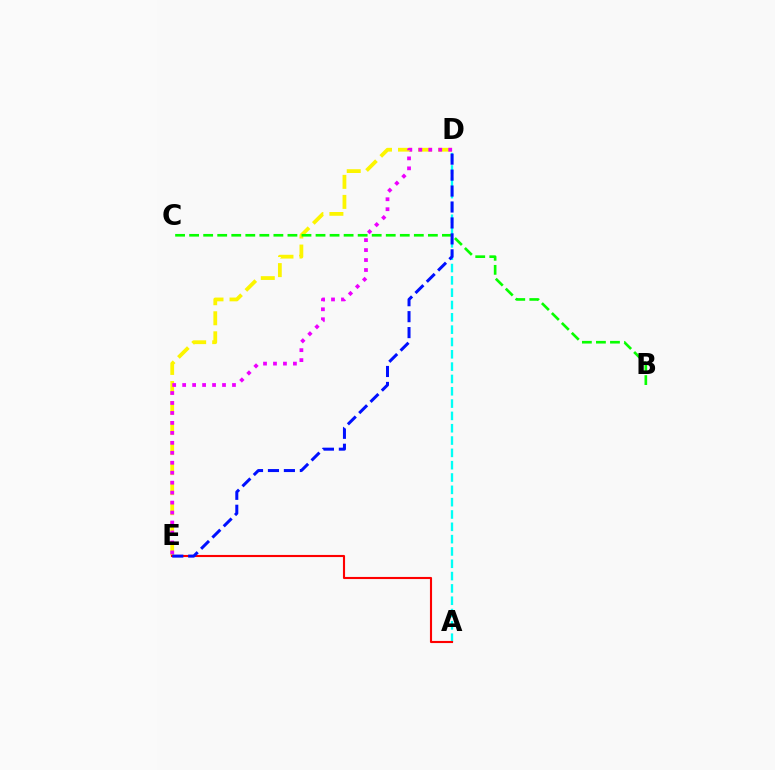{('D', 'E'): [{'color': '#fcf500', 'line_style': 'dashed', 'thickness': 2.72}, {'color': '#ee00ff', 'line_style': 'dotted', 'thickness': 2.71}, {'color': '#0010ff', 'line_style': 'dashed', 'thickness': 2.17}], ('A', 'D'): [{'color': '#00fff6', 'line_style': 'dashed', 'thickness': 1.67}], ('A', 'E'): [{'color': '#ff0000', 'line_style': 'solid', 'thickness': 1.52}], ('B', 'C'): [{'color': '#08ff00', 'line_style': 'dashed', 'thickness': 1.91}]}